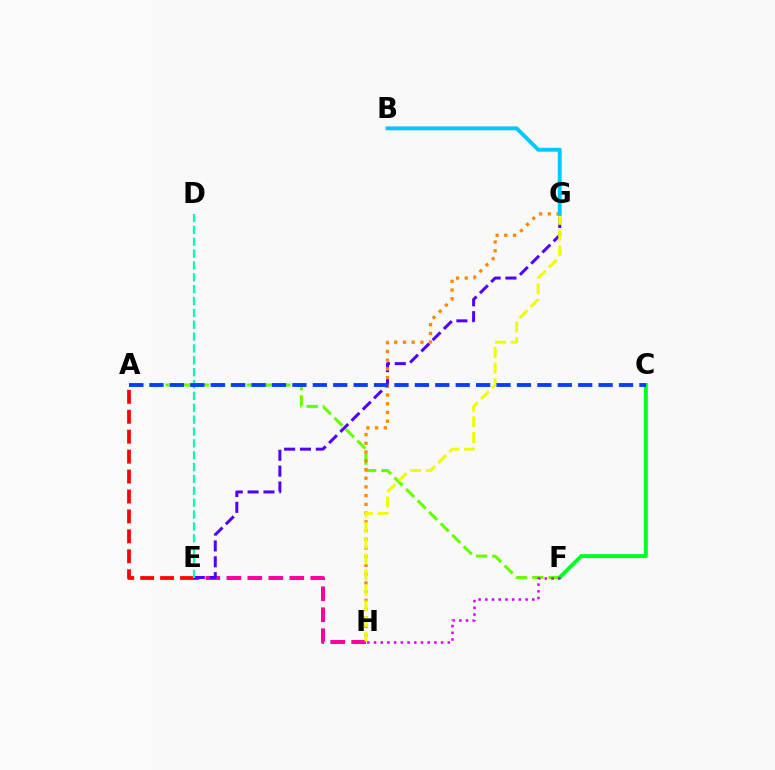{('E', 'H'): [{'color': '#ff00a0', 'line_style': 'dashed', 'thickness': 2.85}], ('A', 'F'): [{'color': '#66ff00', 'line_style': 'dashed', 'thickness': 2.21}], ('E', 'G'): [{'color': '#4f00ff', 'line_style': 'dashed', 'thickness': 2.15}], ('A', 'E'): [{'color': '#ff0000', 'line_style': 'dashed', 'thickness': 2.71}], ('C', 'F'): [{'color': '#00ff27', 'line_style': 'solid', 'thickness': 2.83}], ('G', 'H'): [{'color': '#ff8800', 'line_style': 'dotted', 'thickness': 2.37}, {'color': '#eeff00', 'line_style': 'dashed', 'thickness': 2.13}], ('F', 'H'): [{'color': '#d600ff', 'line_style': 'dotted', 'thickness': 1.82}], ('D', 'E'): [{'color': '#00ffaf', 'line_style': 'dashed', 'thickness': 1.61}], ('A', 'C'): [{'color': '#003fff', 'line_style': 'dashed', 'thickness': 2.77}], ('B', 'G'): [{'color': '#00c7ff', 'line_style': 'solid', 'thickness': 2.81}]}